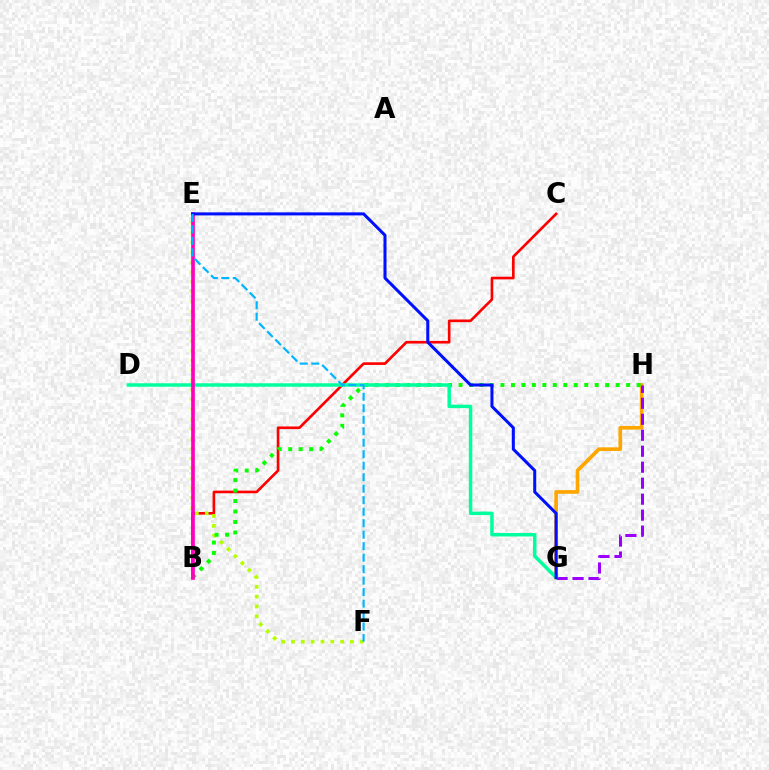{('B', 'C'): [{'color': '#ff0000', 'line_style': 'solid', 'thickness': 1.9}], ('E', 'F'): [{'color': '#b3ff00', 'line_style': 'dotted', 'thickness': 2.67}, {'color': '#00b5ff', 'line_style': 'dashed', 'thickness': 1.56}], ('G', 'H'): [{'color': '#ffa500', 'line_style': 'solid', 'thickness': 2.63}, {'color': '#9b00ff', 'line_style': 'dashed', 'thickness': 2.17}], ('B', 'H'): [{'color': '#08ff00', 'line_style': 'dotted', 'thickness': 2.85}], ('D', 'G'): [{'color': '#00ff9d', 'line_style': 'solid', 'thickness': 2.5}], ('B', 'E'): [{'color': '#ff00bd', 'line_style': 'solid', 'thickness': 2.64}], ('E', 'G'): [{'color': '#0010ff', 'line_style': 'solid', 'thickness': 2.19}]}